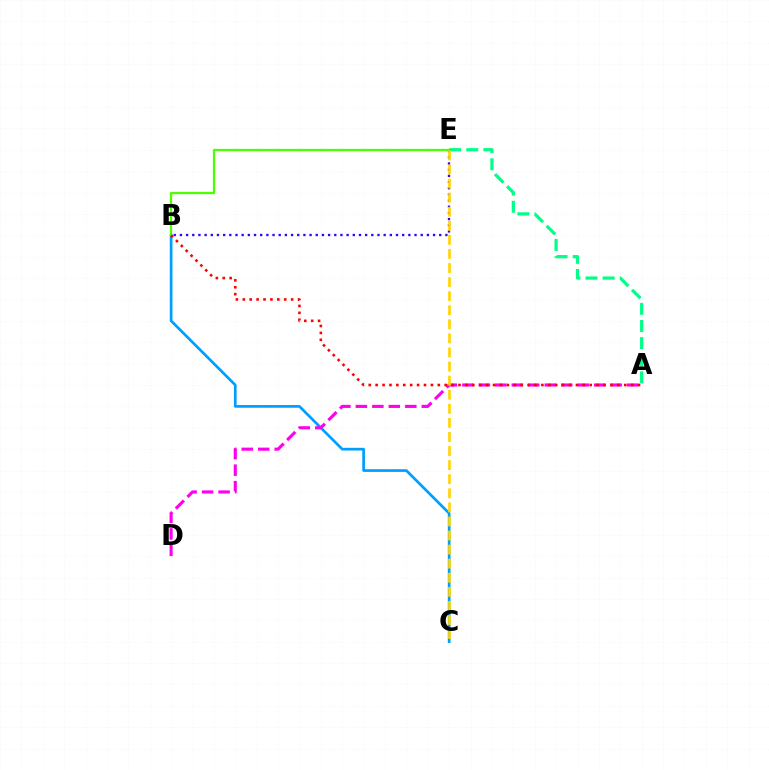{('B', 'C'): [{'color': '#009eff', 'line_style': 'solid', 'thickness': 1.94}], ('A', 'E'): [{'color': '#00ff86', 'line_style': 'dashed', 'thickness': 2.33}], ('B', 'E'): [{'color': '#3700ff', 'line_style': 'dotted', 'thickness': 1.68}, {'color': '#4fff00', 'line_style': 'solid', 'thickness': 1.65}], ('A', 'D'): [{'color': '#ff00ed', 'line_style': 'dashed', 'thickness': 2.24}], ('A', 'B'): [{'color': '#ff0000', 'line_style': 'dotted', 'thickness': 1.88}], ('C', 'E'): [{'color': '#ffd500', 'line_style': 'dashed', 'thickness': 1.91}]}